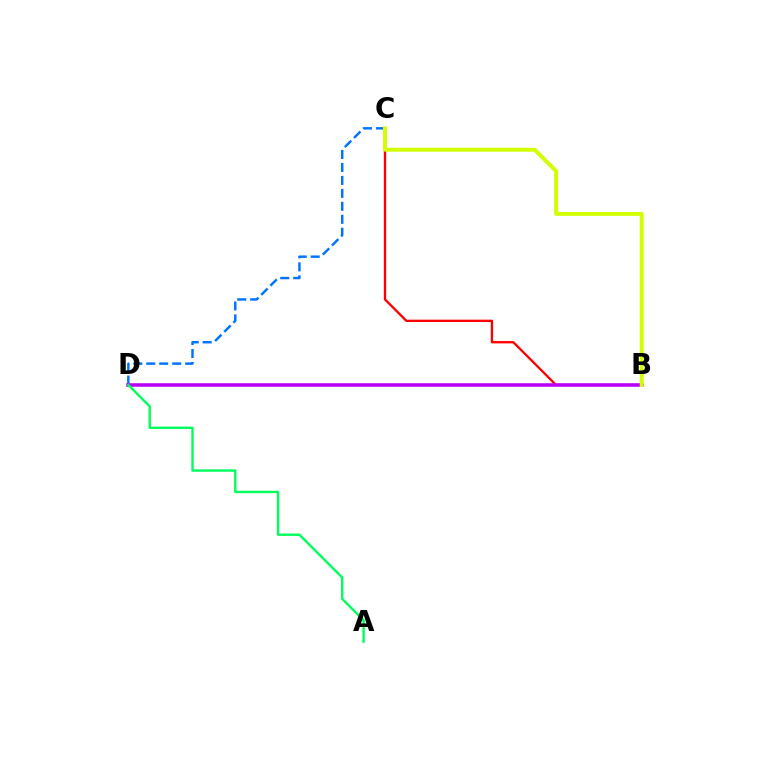{('C', 'D'): [{'color': '#0074ff', 'line_style': 'dashed', 'thickness': 1.76}], ('B', 'C'): [{'color': '#ff0000', 'line_style': 'solid', 'thickness': 1.67}, {'color': '#d1ff00', 'line_style': 'solid', 'thickness': 2.83}], ('B', 'D'): [{'color': '#b900ff', 'line_style': 'solid', 'thickness': 2.55}], ('A', 'D'): [{'color': '#00ff5c', 'line_style': 'solid', 'thickness': 1.72}]}